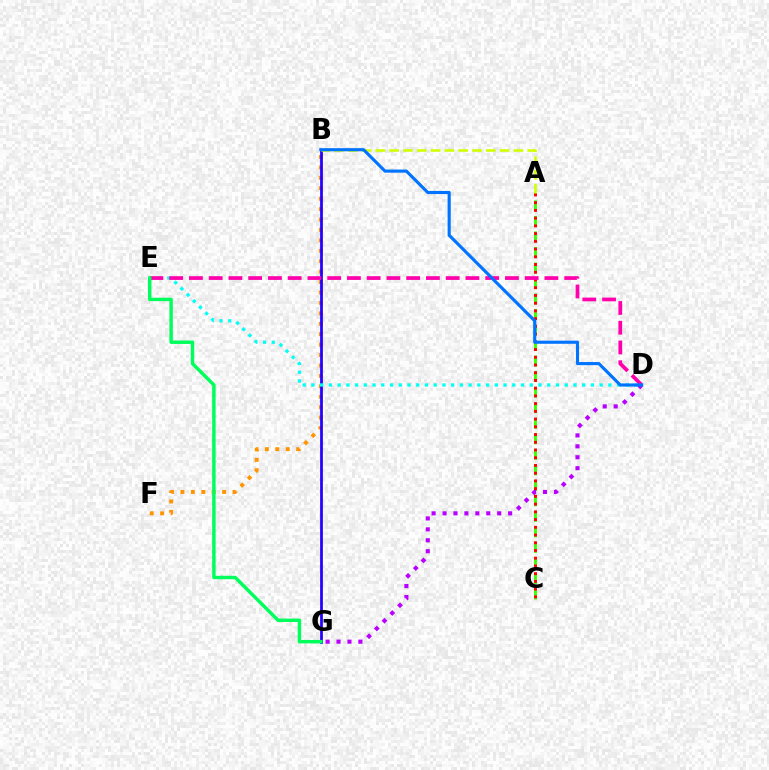{('B', 'F'): [{'color': '#ff9400', 'line_style': 'dotted', 'thickness': 2.83}], ('A', 'C'): [{'color': '#3dff00', 'line_style': 'dashed', 'thickness': 2.11}, {'color': '#ff0000', 'line_style': 'dotted', 'thickness': 2.1}], ('B', 'G'): [{'color': '#2500ff', 'line_style': 'solid', 'thickness': 1.98}], ('A', 'B'): [{'color': '#d1ff00', 'line_style': 'dashed', 'thickness': 1.88}], ('D', 'G'): [{'color': '#b900ff', 'line_style': 'dotted', 'thickness': 2.97}], ('D', 'E'): [{'color': '#00fff6', 'line_style': 'dotted', 'thickness': 2.37}, {'color': '#ff00ac', 'line_style': 'dashed', 'thickness': 2.68}], ('E', 'G'): [{'color': '#00ff5c', 'line_style': 'solid', 'thickness': 2.48}], ('B', 'D'): [{'color': '#0074ff', 'line_style': 'solid', 'thickness': 2.25}]}